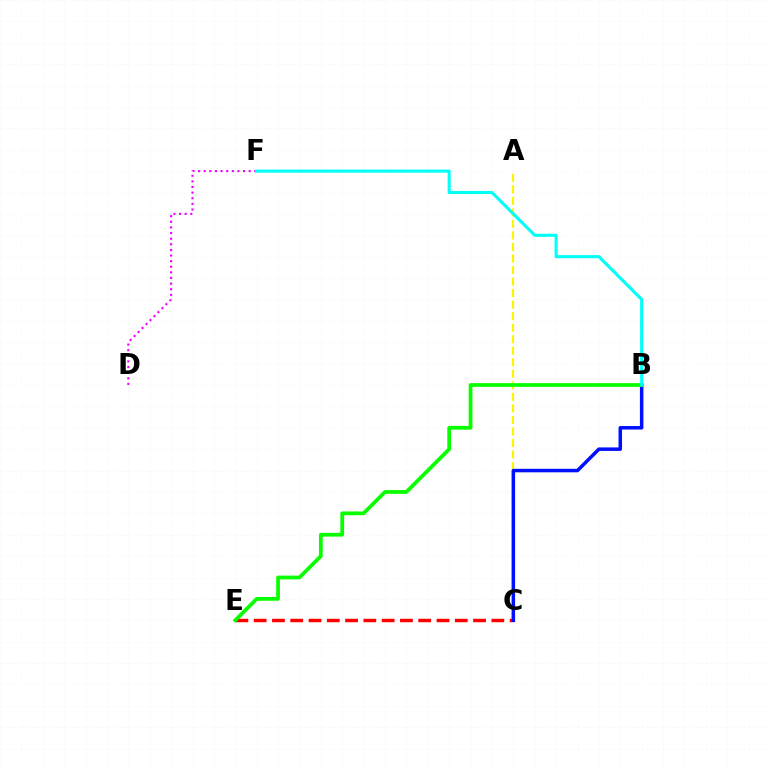{('D', 'F'): [{'color': '#ee00ff', 'line_style': 'dotted', 'thickness': 1.53}], ('A', 'C'): [{'color': '#fcf500', 'line_style': 'dashed', 'thickness': 1.57}], ('C', 'E'): [{'color': '#ff0000', 'line_style': 'dashed', 'thickness': 2.48}], ('B', 'C'): [{'color': '#0010ff', 'line_style': 'solid', 'thickness': 2.53}], ('B', 'E'): [{'color': '#08ff00', 'line_style': 'solid', 'thickness': 2.7}], ('B', 'F'): [{'color': '#00fff6', 'line_style': 'solid', 'thickness': 2.22}]}